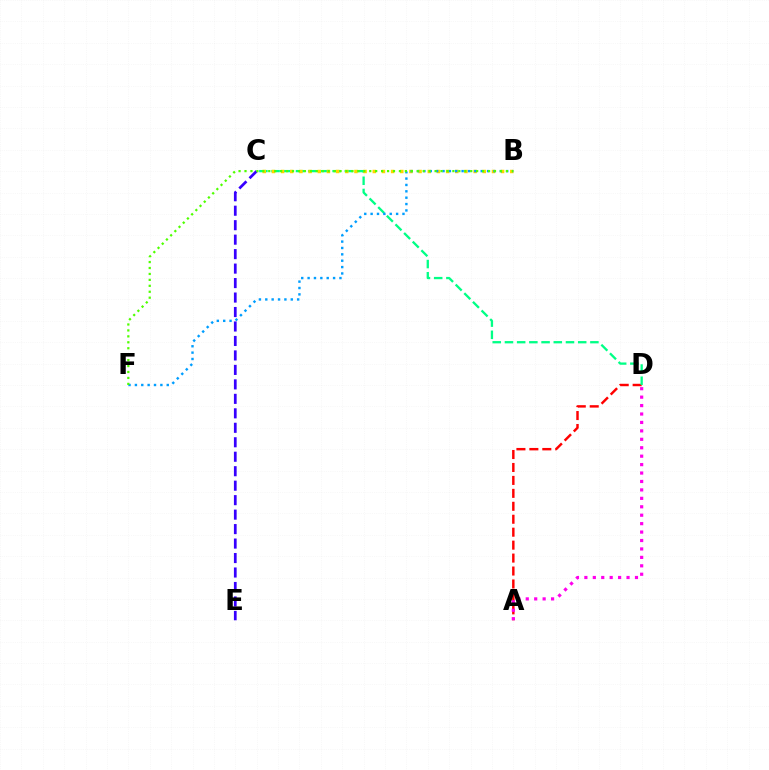{('A', 'D'): [{'color': '#ff0000', 'line_style': 'dashed', 'thickness': 1.76}, {'color': '#ff00ed', 'line_style': 'dotted', 'thickness': 2.29}], ('C', 'D'): [{'color': '#00ff86', 'line_style': 'dashed', 'thickness': 1.66}], ('B', 'C'): [{'color': '#ffd500', 'line_style': 'dotted', 'thickness': 2.49}], ('B', 'F'): [{'color': '#009eff', 'line_style': 'dotted', 'thickness': 1.73}, {'color': '#4fff00', 'line_style': 'dotted', 'thickness': 1.61}], ('C', 'E'): [{'color': '#3700ff', 'line_style': 'dashed', 'thickness': 1.97}]}